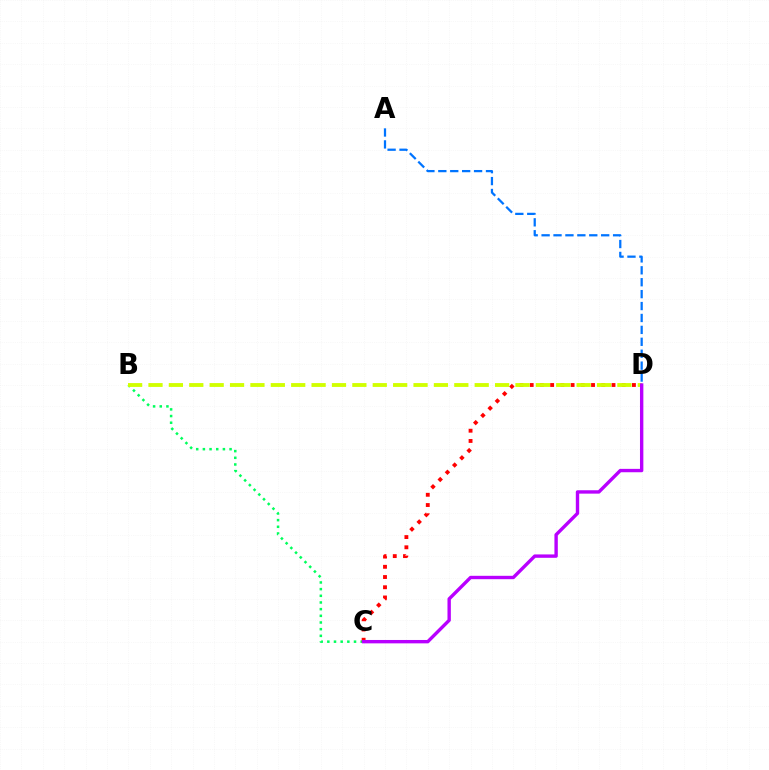{('A', 'D'): [{'color': '#0074ff', 'line_style': 'dashed', 'thickness': 1.62}], ('B', 'C'): [{'color': '#00ff5c', 'line_style': 'dotted', 'thickness': 1.81}], ('C', 'D'): [{'color': '#ff0000', 'line_style': 'dotted', 'thickness': 2.78}, {'color': '#b900ff', 'line_style': 'solid', 'thickness': 2.43}], ('B', 'D'): [{'color': '#d1ff00', 'line_style': 'dashed', 'thickness': 2.77}]}